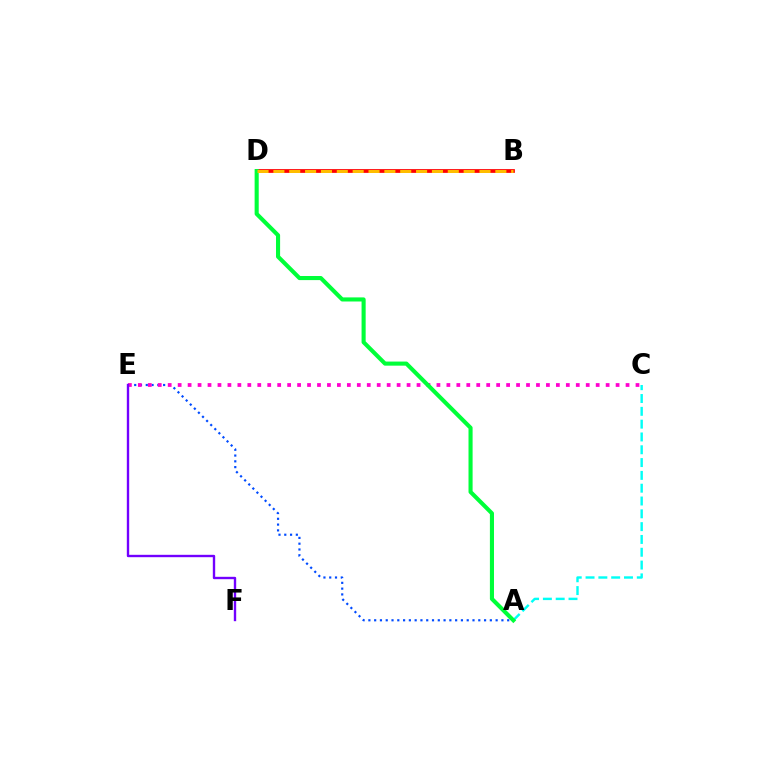{('B', 'D'): [{'color': '#84ff00', 'line_style': 'dotted', 'thickness': 1.51}, {'color': '#ff0000', 'line_style': 'solid', 'thickness': 2.7}, {'color': '#ffbd00', 'line_style': 'dashed', 'thickness': 2.15}], ('A', 'C'): [{'color': '#00fff6', 'line_style': 'dashed', 'thickness': 1.74}], ('A', 'E'): [{'color': '#004bff', 'line_style': 'dotted', 'thickness': 1.57}], ('C', 'E'): [{'color': '#ff00cf', 'line_style': 'dotted', 'thickness': 2.7}], ('A', 'D'): [{'color': '#00ff39', 'line_style': 'solid', 'thickness': 2.95}], ('E', 'F'): [{'color': '#7200ff', 'line_style': 'solid', 'thickness': 1.71}]}